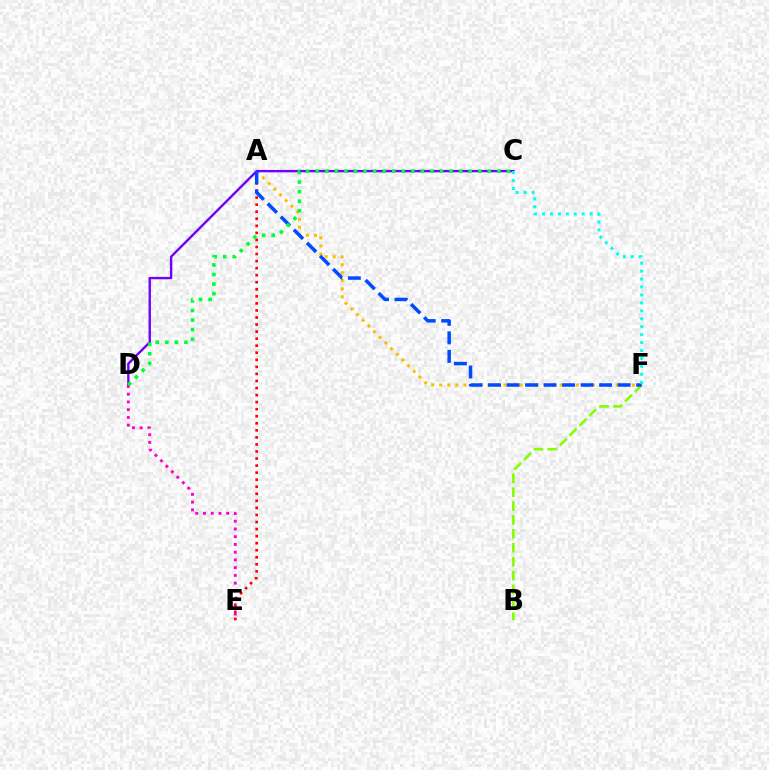{('A', 'F'): [{'color': '#ffbd00', 'line_style': 'dotted', 'thickness': 2.18}, {'color': '#004bff', 'line_style': 'dashed', 'thickness': 2.51}], ('B', 'F'): [{'color': '#84ff00', 'line_style': 'dashed', 'thickness': 1.89}], ('C', 'D'): [{'color': '#7200ff', 'line_style': 'solid', 'thickness': 1.72}, {'color': '#00ff39', 'line_style': 'dotted', 'thickness': 2.6}], ('A', 'E'): [{'color': '#ff0000', 'line_style': 'dotted', 'thickness': 1.92}], ('C', 'F'): [{'color': '#00fff6', 'line_style': 'dotted', 'thickness': 2.16}], ('D', 'E'): [{'color': '#ff00cf', 'line_style': 'dotted', 'thickness': 2.1}]}